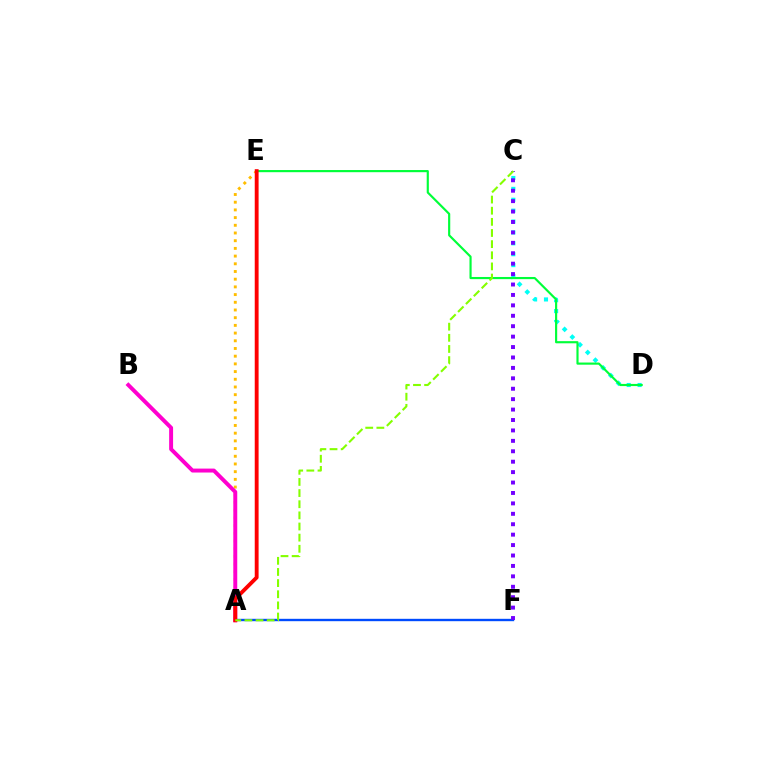{('A', 'F'): [{'color': '#004bff', 'line_style': 'solid', 'thickness': 1.71}], ('C', 'D'): [{'color': '#00fff6', 'line_style': 'dotted', 'thickness': 2.96}], ('D', 'E'): [{'color': '#00ff39', 'line_style': 'solid', 'thickness': 1.55}], ('C', 'F'): [{'color': '#7200ff', 'line_style': 'dotted', 'thickness': 2.83}], ('A', 'E'): [{'color': '#ffbd00', 'line_style': 'dotted', 'thickness': 2.09}, {'color': '#ff0000', 'line_style': 'solid', 'thickness': 2.77}], ('A', 'B'): [{'color': '#ff00cf', 'line_style': 'solid', 'thickness': 2.84}], ('A', 'C'): [{'color': '#84ff00', 'line_style': 'dashed', 'thickness': 1.51}]}